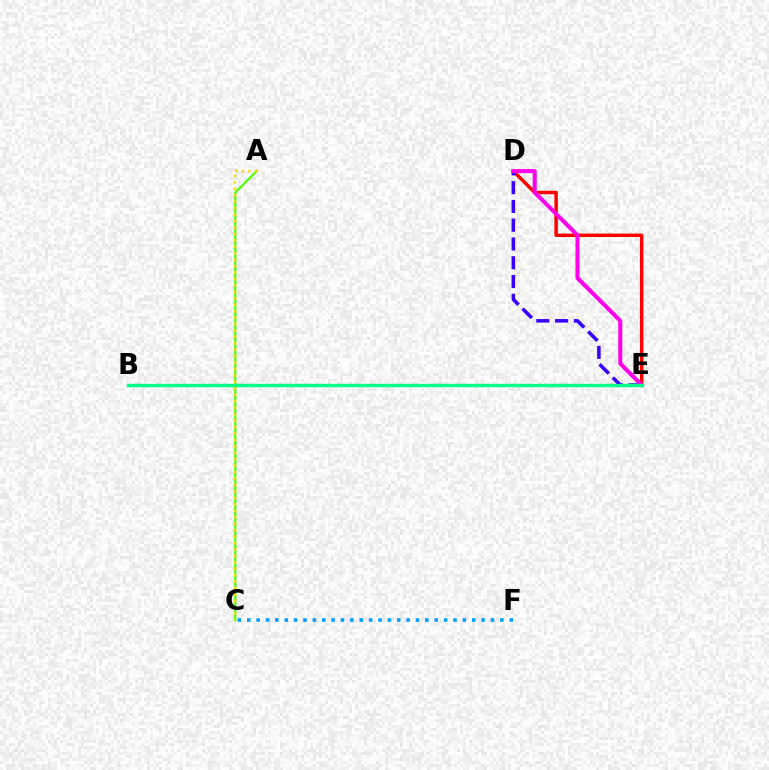{('D', 'E'): [{'color': '#ff0000', 'line_style': 'solid', 'thickness': 2.5}, {'color': '#3700ff', 'line_style': 'dashed', 'thickness': 2.55}, {'color': '#ff00ed', 'line_style': 'solid', 'thickness': 2.9}], ('C', 'F'): [{'color': '#009eff', 'line_style': 'dotted', 'thickness': 2.55}], ('A', 'C'): [{'color': '#4fff00', 'line_style': 'solid', 'thickness': 1.55}, {'color': '#ffd500', 'line_style': 'dotted', 'thickness': 1.75}], ('B', 'E'): [{'color': '#00ff86', 'line_style': 'solid', 'thickness': 2.46}]}